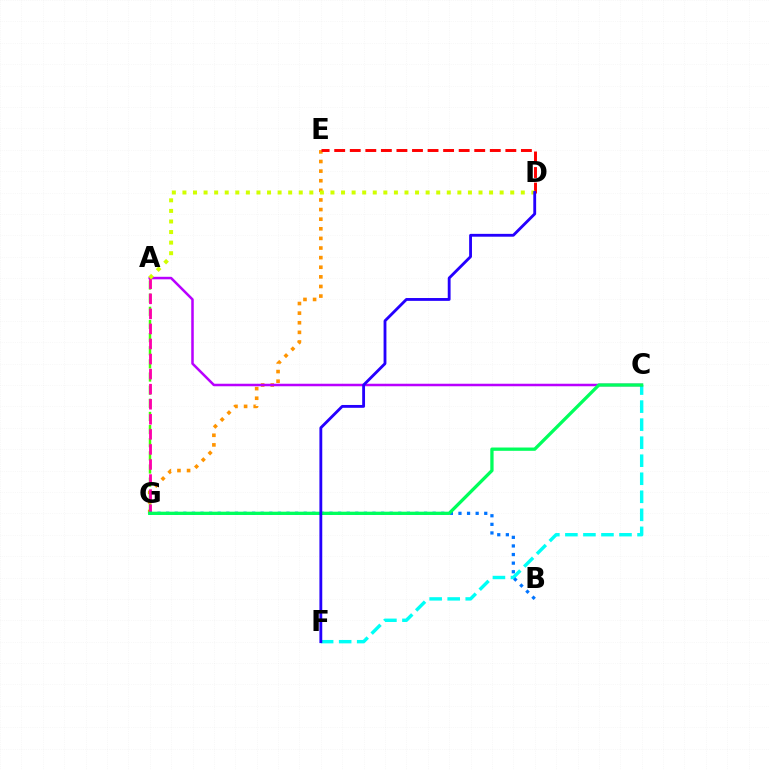{('E', 'G'): [{'color': '#ff9400', 'line_style': 'dotted', 'thickness': 2.61}], ('A', 'G'): [{'color': '#3dff00', 'line_style': 'dashed', 'thickness': 1.78}, {'color': '#ff00ac', 'line_style': 'dashed', 'thickness': 2.05}], ('C', 'F'): [{'color': '#00fff6', 'line_style': 'dashed', 'thickness': 2.45}], ('A', 'C'): [{'color': '#b900ff', 'line_style': 'solid', 'thickness': 1.81}], ('D', 'E'): [{'color': '#ff0000', 'line_style': 'dashed', 'thickness': 2.11}], ('B', 'G'): [{'color': '#0074ff', 'line_style': 'dotted', 'thickness': 2.34}], ('C', 'G'): [{'color': '#00ff5c', 'line_style': 'solid', 'thickness': 2.37}], ('A', 'D'): [{'color': '#d1ff00', 'line_style': 'dotted', 'thickness': 2.87}], ('D', 'F'): [{'color': '#2500ff', 'line_style': 'solid', 'thickness': 2.04}]}